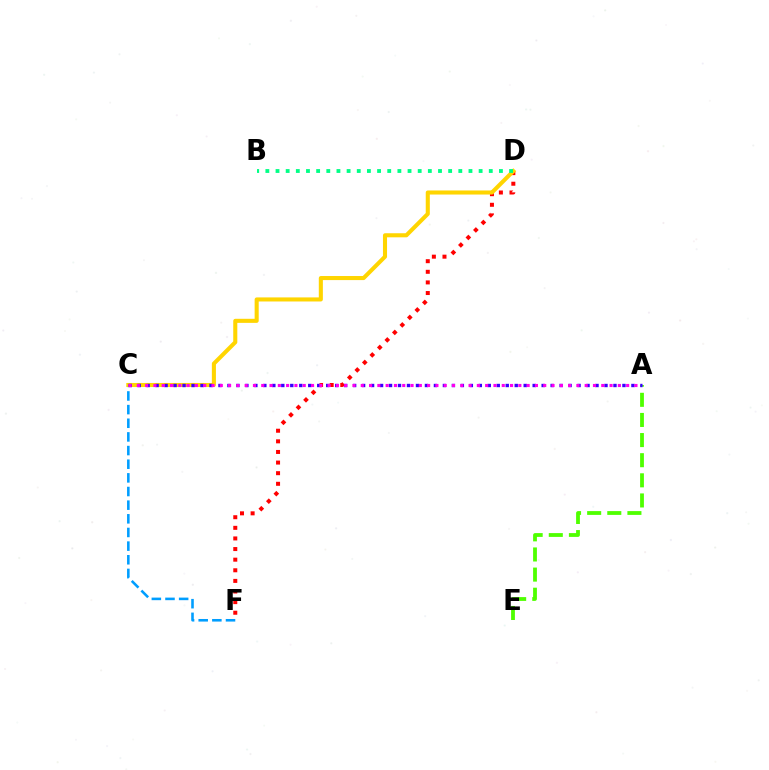{('A', 'E'): [{'color': '#4fff00', 'line_style': 'dashed', 'thickness': 2.73}], ('C', 'F'): [{'color': '#009eff', 'line_style': 'dashed', 'thickness': 1.85}], ('D', 'F'): [{'color': '#ff0000', 'line_style': 'dotted', 'thickness': 2.88}], ('C', 'D'): [{'color': '#ffd500', 'line_style': 'solid', 'thickness': 2.93}], ('B', 'D'): [{'color': '#00ff86', 'line_style': 'dotted', 'thickness': 2.76}], ('A', 'C'): [{'color': '#3700ff', 'line_style': 'dotted', 'thickness': 2.44}, {'color': '#ff00ed', 'line_style': 'dotted', 'thickness': 2.25}]}